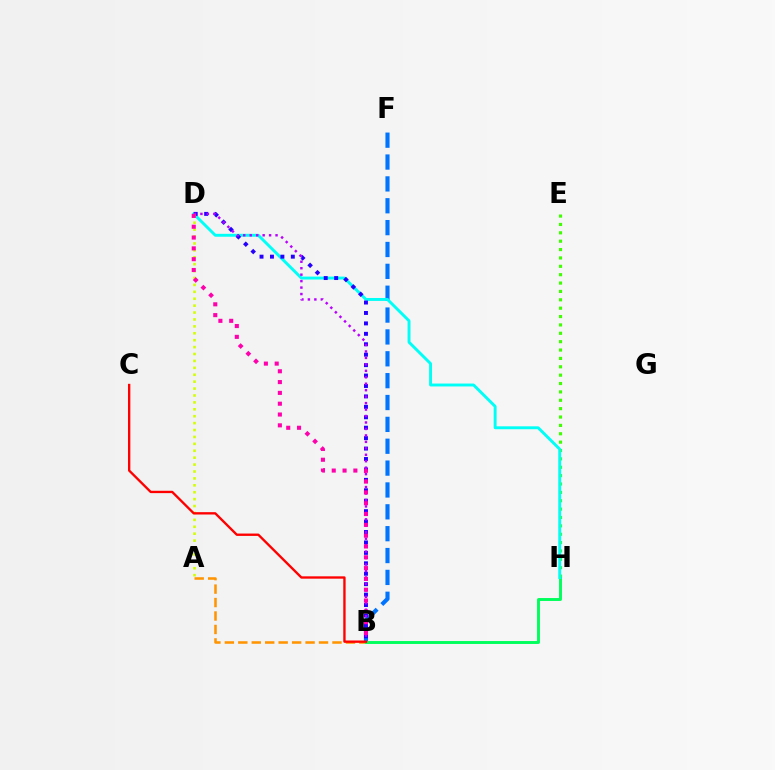{('E', 'H'): [{'color': '#3dff00', 'line_style': 'dotted', 'thickness': 2.27}], ('B', 'F'): [{'color': '#0074ff', 'line_style': 'dashed', 'thickness': 2.97}], ('A', 'B'): [{'color': '#ff9400', 'line_style': 'dashed', 'thickness': 1.83}], ('B', 'H'): [{'color': '#00ff5c', 'line_style': 'solid', 'thickness': 2.1}], ('D', 'H'): [{'color': '#00fff6', 'line_style': 'solid', 'thickness': 2.1}], ('B', 'D'): [{'color': '#2500ff', 'line_style': 'dotted', 'thickness': 2.83}, {'color': '#b900ff', 'line_style': 'dotted', 'thickness': 1.75}, {'color': '#ff00ac', 'line_style': 'dotted', 'thickness': 2.94}], ('A', 'D'): [{'color': '#d1ff00', 'line_style': 'dotted', 'thickness': 1.88}], ('B', 'C'): [{'color': '#ff0000', 'line_style': 'solid', 'thickness': 1.69}]}